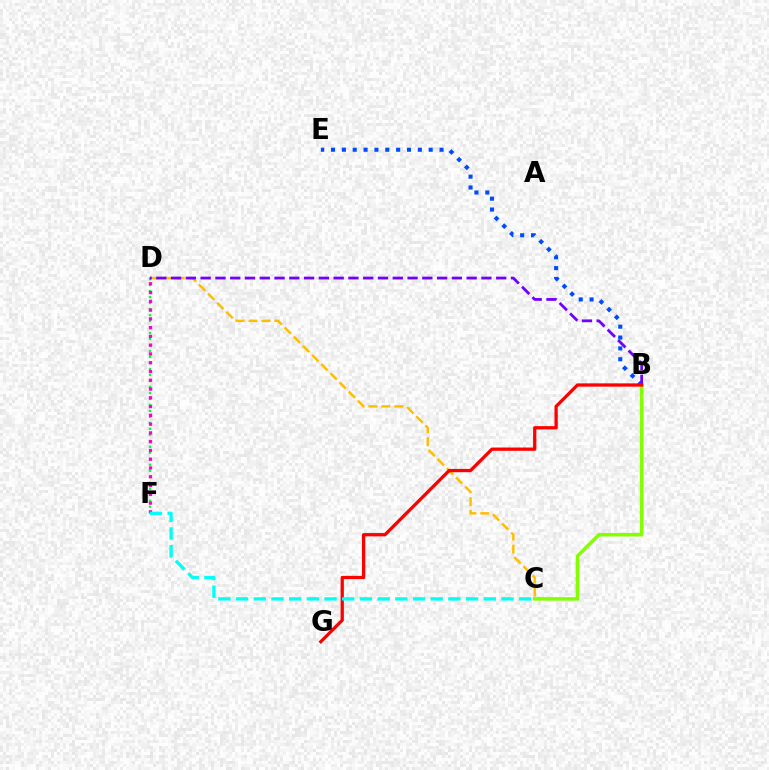{('B', 'E'): [{'color': '#004bff', 'line_style': 'dotted', 'thickness': 2.95}], ('B', 'C'): [{'color': '#84ff00', 'line_style': 'solid', 'thickness': 2.55}], ('D', 'F'): [{'color': '#00ff39', 'line_style': 'dotted', 'thickness': 1.63}, {'color': '#ff00cf', 'line_style': 'dotted', 'thickness': 2.38}], ('C', 'D'): [{'color': '#ffbd00', 'line_style': 'dashed', 'thickness': 1.76}], ('B', 'D'): [{'color': '#7200ff', 'line_style': 'dashed', 'thickness': 2.01}], ('B', 'G'): [{'color': '#ff0000', 'line_style': 'solid', 'thickness': 2.36}], ('C', 'F'): [{'color': '#00fff6', 'line_style': 'dashed', 'thickness': 2.4}]}